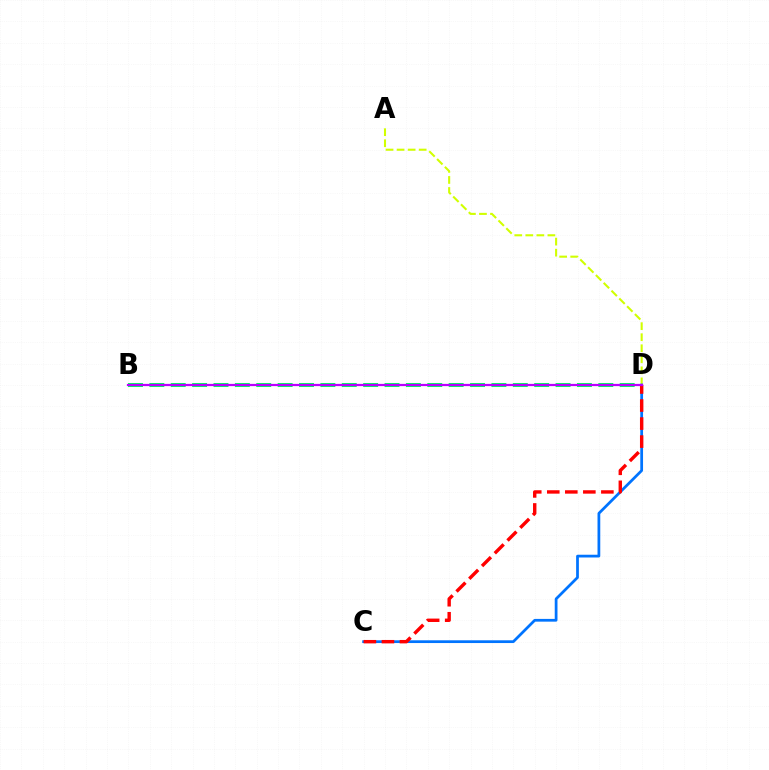{('B', 'D'): [{'color': '#00ff5c', 'line_style': 'dashed', 'thickness': 2.9}, {'color': '#b900ff', 'line_style': 'solid', 'thickness': 1.6}], ('A', 'D'): [{'color': '#d1ff00', 'line_style': 'dashed', 'thickness': 1.5}], ('C', 'D'): [{'color': '#0074ff', 'line_style': 'solid', 'thickness': 1.98}, {'color': '#ff0000', 'line_style': 'dashed', 'thickness': 2.45}]}